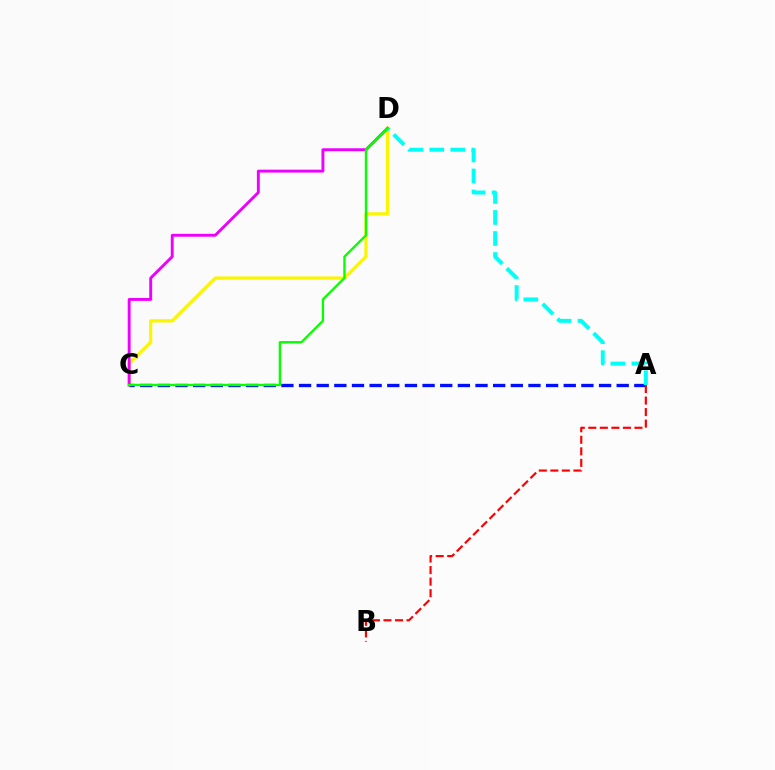{('C', 'D'): [{'color': '#fcf500', 'line_style': 'solid', 'thickness': 2.33}, {'color': '#ee00ff', 'line_style': 'solid', 'thickness': 2.09}, {'color': '#08ff00', 'line_style': 'solid', 'thickness': 1.68}], ('A', 'C'): [{'color': '#0010ff', 'line_style': 'dashed', 'thickness': 2.4}], ('A', 'D'): [{'color': '#00fff6', 'line_style': 'dashed', 'thickness': 2.85}], ('A', 'B'): [{'color': '#ff0000', 'line_style': 'dashed', 'thickness': 1.57}]}